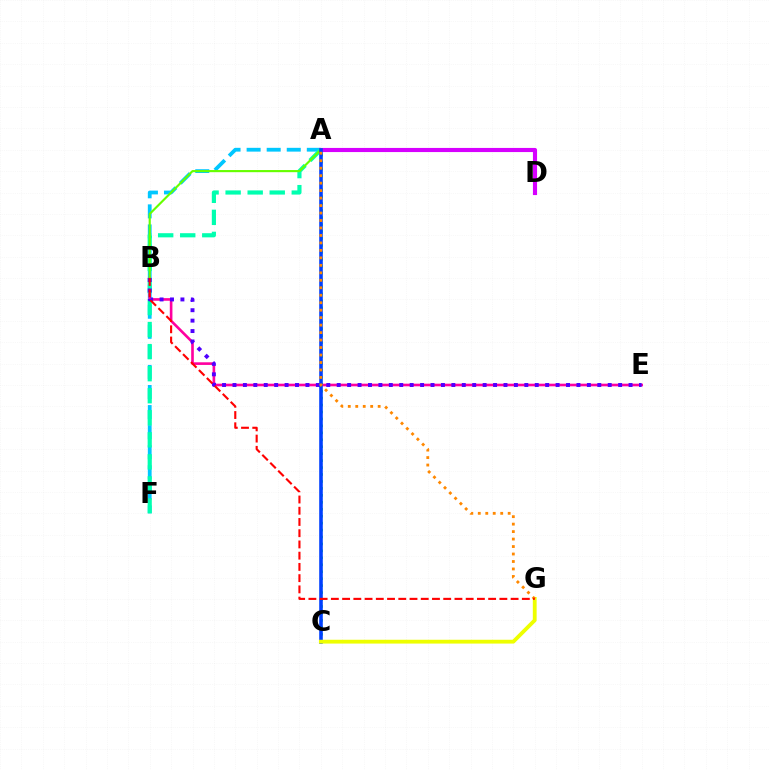{('A', 'C'): [{'color': '#00ff27', 'line_style': 'dotted', 'thickness': 1.89}, {'color': '#003fff', 'line_style': 'solid', 'thickness': 2.58}], ('A', 'F'): [{'color': '#00c7ff', 'line_style': 'dashed', 'thickness': 2.73}, {'color': '#00ffaf', 'line_style': 'dashed', 'thickness': 3.0}], ('A', 'D'): [{'color': '#d600ff', 'line_style': 'solid', 'thickness': 2.98}], ('B', 'E'): [{'color': '#ff00a0', 'line_style': 'solid', 'thickness': 1.9}, {'color': '#4f00ff', 'line_style': 'dotted', 'thickness': 2.83}], ('A', 'B'): [{'color': '#66ff00', 'line_style': 'solid', 'thickness': 1.54}], ('C', 'G'): [{'color': '#eeff00', 'line_style': 'solid', 'thickness': 2.75}], ('A', 'G'): [{'color': '#ff8800', 'line_style': 'dotted', 'thickness': 2.03}], ('B', 'G'): [{'color': '#ff0000', 'line_style': 'dashed', 'thickness': 1.53}]}